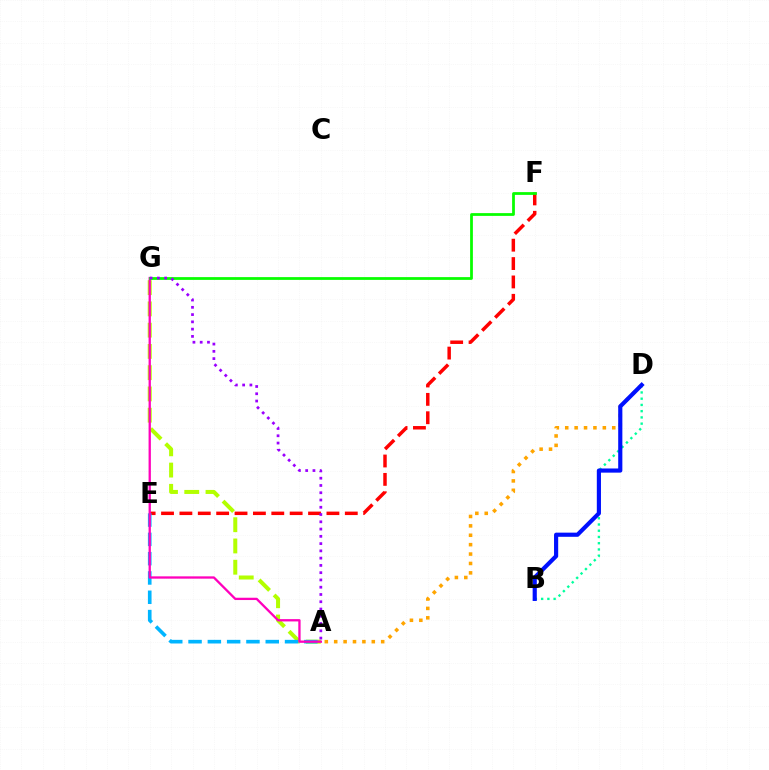{('B', 'D'): [{'color': '#00ff9d', 'line_style': 'dotted', 'thickness': 1.7}, {'color': '#0010ff', 'line_style': 'solid', 'thickness': 2.99}], ('A', 'G'): [{'color': '#b3ff00', 'line_style': 'dashed', 'thickness': 2.89}, {'color': '#ff00bd', 'line_style': 'solid', 'thickness': 1.66}, {'color': '#9b00ff', 'line_style': 'dotted', 'thickness': 1.97}], ('E', 'F'): [{'color': '#ff0000', 'line_style': 'dashed', 'thickness': 2.5}], ('A', 'E'): [{'color': '#00b5ff', 'line_style': 'dashed', 'thickness': 2.62}], ('F', 'G'): [{'color': '#08ff00', 'line_style': 'solid', 'thickness': 1.99}], ('A', 'D'): [{'color': '#ffa500', 'line_style': 'dotted', 'thickness': 2.55}]}